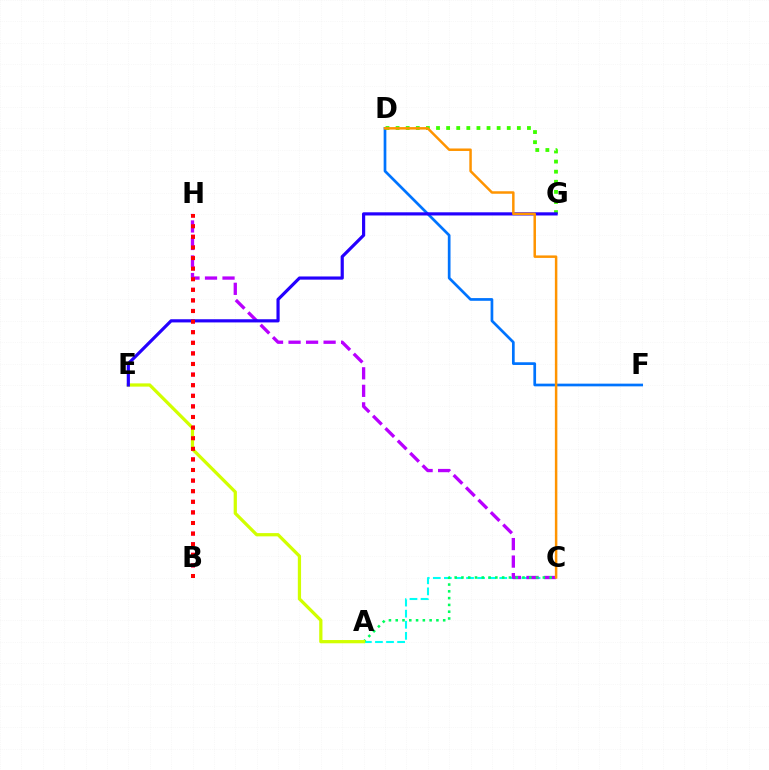{('D', 'F'): [{'color': '#0074ff', 'line_style': 'solid', 'thickness': 1.95}], ('B', 'H'): [{'color': '#ff00ac', 'line_style': 'dotted', 'thickness': 2.88}, {'color': '#ff0000', 'line_style': 'dotted', 'thickness': 2.88}], ('A', 'C'): [{'color': '#00fff6', 'line_style': 'dashed', 'thickness': 1.5}, {'color': '#00ff5c', 'line_style': 'dotted', 'thickness': 1.84}], ('C', 'H'): [{'color': '#b900ff', 'line_style': 'dashed', 'thickness': 2.38}], ('A', 'E'): [{'color': '#d1ff00', 'line_style': 'solid', 'thickness': 2.34}], ('D', 'G'): [{'color': '#3dff00', 'line_style': 'dotted', 'thickness': 2.75}], ('E', 'G'): [{'color': '#2500ff', 'line_style': 'solid', 'thickness': 2.29}], ('C', 'D'): [{'color': '#ff9400', 'line_style': 'solid', 'thickness': 1.79}]}